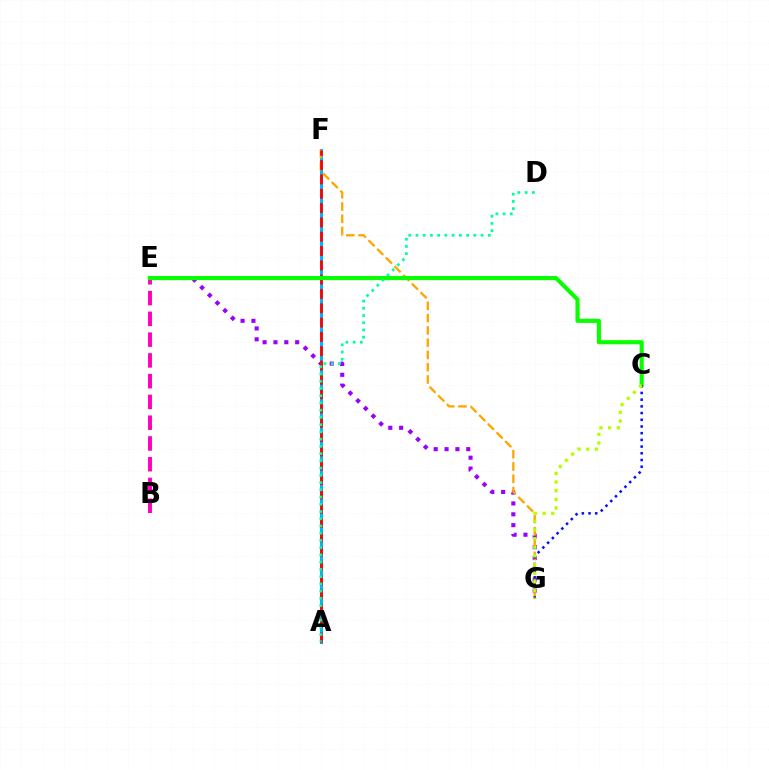{('E', 'G'): [{'color': '#9b00ff', 'line_style': 'dotted', 'thickness': 2.95}], ('A', 'F'): [{'color': '#00b5ff', 'line_style': 'solid', 'thickness': 2.21}, {'color': '#ff0000', 'line_style': 'dashed', 'thickness': 1.94}], ('F', 'G'): [{'color': '#ffa500', 'line_style': 'dashed', 'thickness': 1.67}], ('B', 'E'): [{'color': '#ff00bd', 'line_style': 'dashed', 'thickness': 2.82}], ('C', 'E'): [{'color': '#08ff00', 'line_style': 'solid', 'thickness': 2.96}], ('C', 'G'): [{'color': '#0010ff', 'line_style': 'dotted', 'thickness': 1.82}, {'color': '#b3ff00', 'line_style': 'dotted', 'thickness': 2.35}], ('A', 'D'): [{'color': '#00ff9d', 'line_style': 'dotted', 'thickness': 1.97}]}